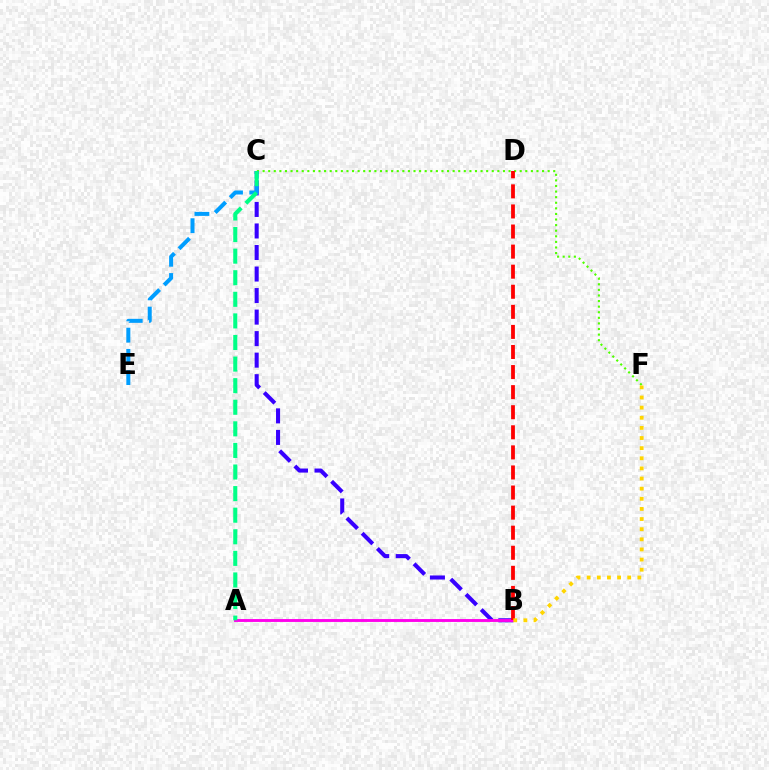{('B', 'C'): [{'color': '#3700ff', 'line_style': 'dashed', 'thickness': 2.92}], ('A', 'B'): [{'color': '#ff00ed', 'line_style': 'solid', 'thickness': 2.08}], ('C', 'F'): [{'color': '#4fff00', 'line_style': 'dotted', 'thickness': 1.52}], ('C', 'E'): [{'color': '#009eff', 'line_style': 'dashed', 'thickness': 2.88}], ('B', 'D'): [{'color': '#ff0000', 'line_style': 'dashed', 'thickness': 2.73}], ('B', 'F'): [{'color': '#ffd500', 'line_style': 'dotted', 'thickness': 2.75}], ('A', 'C'): [{'color': '#00ff86', 'line_style': 'dashed', 'thickness': 2.93}]}